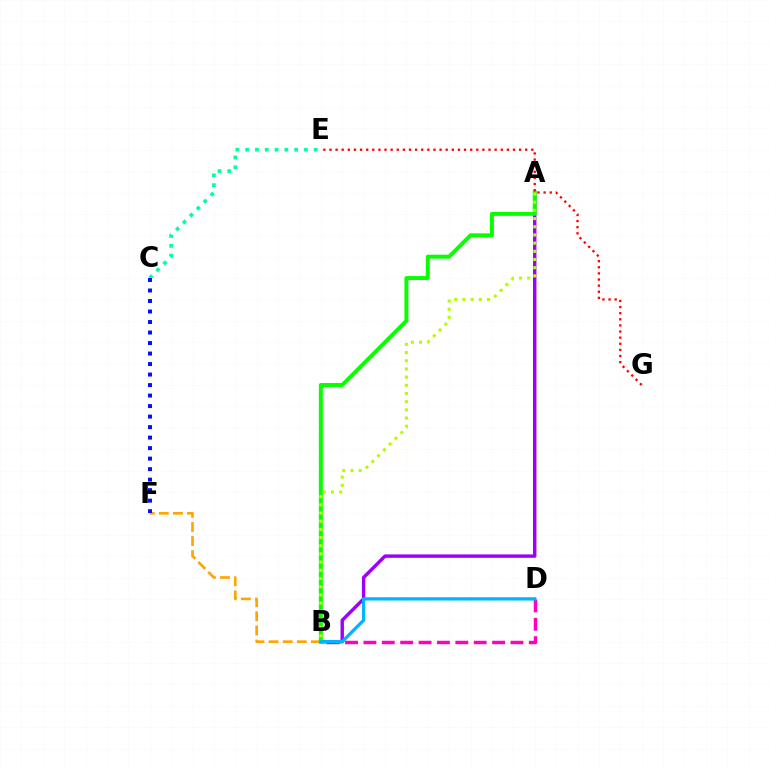{('B', 'D'): [{'color': '#ff00bd', 'line_style': 'dashed', 'thickness': 2.5}, {'color': '#00b5ff', 'line_style': 'solid', 'thickness': 2.39}], ('B', 'F'): [{'color': '#ffa500', 'line_style': 'dashed', 'thickness': 1.92}], ('A', 'B'): [{'color': '#9b00ff', 'line_style': 'solid', 'thickness': 2.46}, {'color': '#08ff00', 'line_style': 'solid', 'thickness': 2.84}, {'color': '#b3ff00', 'line_style': 'dotted', 'thickness': 2.22}], ('C', 'E'): [{'color': '#00ff9d', 'line_style': 'dotted', 'thickness': 2.66}], ('C', 'F'): [{'color': '#0010ff', 'line_style': 'dotted', 'thickness': 2.86}], ('E', 'G'): [{'color': '#ff0000', 'line_style': 'dotted', 'thickness': 1.66}]}